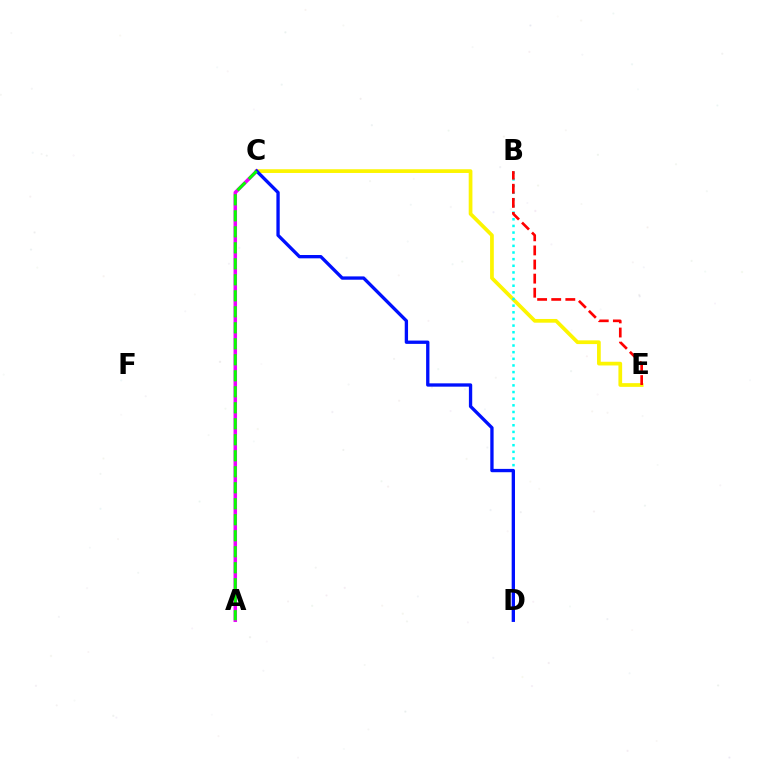{('C', 'E'): [{'color': '#fcf500', 'line_style': 'solid', 'thickness': 2.67}], ('B', 'D'): [{'color': '#00fff6', 'line_style': 'dotted', 'thickness': 1.81}], ('B', 'E'): [{'color': '#ff0000', 'line_style': 'dashed', 'thickness': 1.92}], ('A', 'C'): [{'color': '#ee00ff', 'line_style': 'solid', 'thickness': 2.51}, {'color': '#08ff00', 'line_style': 'dashed', 'thickness': 2.17}], ('C', 'D'): [{'color': '#0010ff', 'line_style': 'solid', 'thickness': 2.39}]}